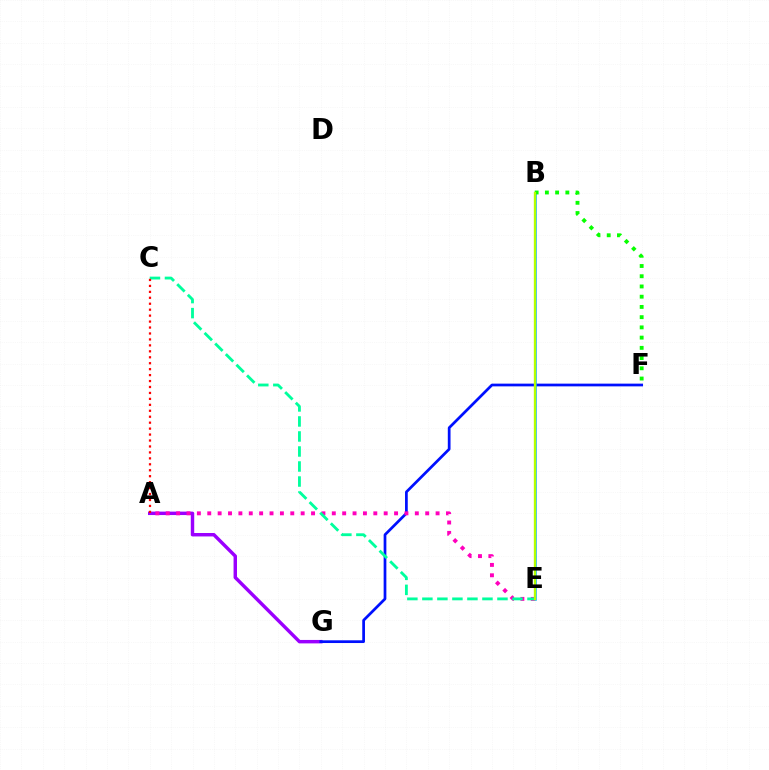{('A', 'G'): [{'color': '#9b00ff', 'line_style': 'solid', 'thickness': 2.48}], ('F', 'G'): [{'color': '#0010ff', 'line_style': 'solid', 'thickness': 1.97}], ('B', 'E'): [{'color': '#00b5ff', 'line_style': 'solid', 'thickness': 1.82}, {'color': '#ffa500', 'line_style': 'solid', 'thickness': 1.52}, {'color': '#b3ff00', 'line_style': 'solid', 'thickness': 1.61}], ('A', 'E'): [{'color': '#ff00bd', 'line_style': 'dotted', 'thickness': 2.82}], ('C', 'E'): [{'color': '#00ff9d', 'line_style': 'dashed', 'thickness': 2.04}], ('A', 'C'): [{'color': '#ff0000', 'line_style': 'dotted', 'thickness': 1.62}], ('B', 'F'): [{'color': '#08ff00', 'line_style': 'dotted', 'thickness': 2.78}]}